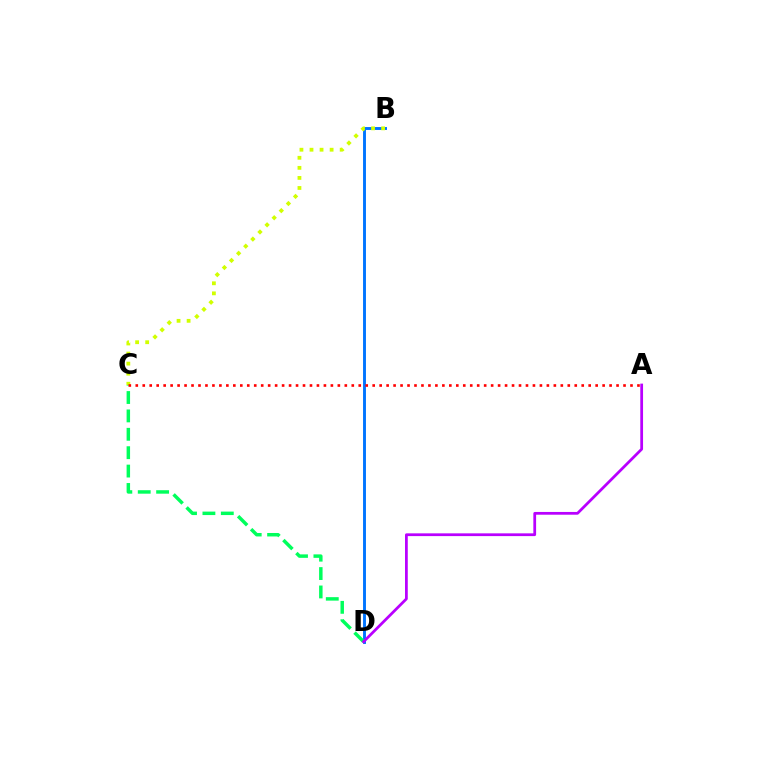{('B', 'D'): [{'color': '#0074ff', 'line_style': 'solid', 'thickness': 2.09}], ('B', 'C'): [{'color': '#d1ff00', 'line_style': 'dotted', 'thickness': 2.73}], ('C', 'D'): [{'color': '#00ff5c', 'line_style': 'dashed', 'thickness': 2.5}], ('A', 'C'): [{'color': '#ff0000', 'line_style': 'dotted', 'thickness': 1.89}], ('A', 'D'): [{'color': '#b900ff', 'line_style': 'solid', 'thickness': 1.99}]}